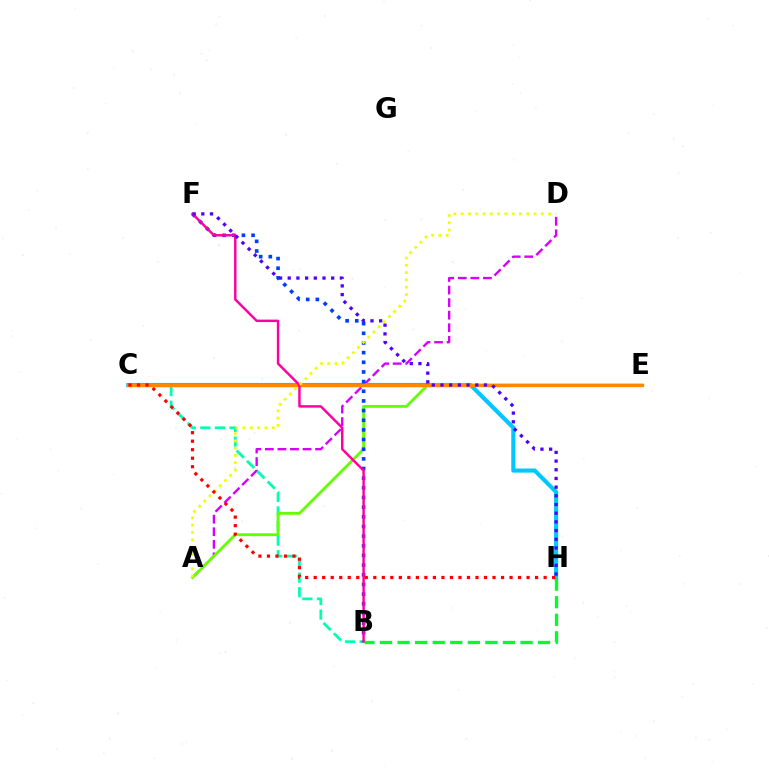{('A', 'D'): [{'color': '#d600ff', 'line_style': 'dashed', 'thickness': 1.71}, {'color': '#eeff00', 'line_style': 'dotted', 'thickness': 1.98}], ('B', 'C'): [{'color': '#00ffaf', 'line_style': 'dashed', 'thickness': 1.98}], ('C', 'H'): [{'color': '#00c7ff', 'line_style': 'solid', 'thickness': 2.97}, {'color': '#ff0000', 'line_style': 'dotted', 'thickness': 2.31}], ('A', 'E'): [{'color': '#66ff00', 'line_style': 'solid', 'thickness': 2.05}], ('C', 'E'): [{'color': '#ff8800', 'line_style': 'solid', 'thickness': 2.42}], ('B', 'F'): [{'color': '#003fff', 'line_style': 'dotted', 'thickness': 2.62}, {'color': '#ff00a0', 'line_style': 'solid', 'thickness': 1.76}], ('F', 'H'): [{'color': '#4f00ff', 'line_style': 'dotted', 'thickness': 2.36}], ('B', 'H'): [{'color': '#00ff27', 'line_style': 'dashed', 'thickness': 2.39}]}